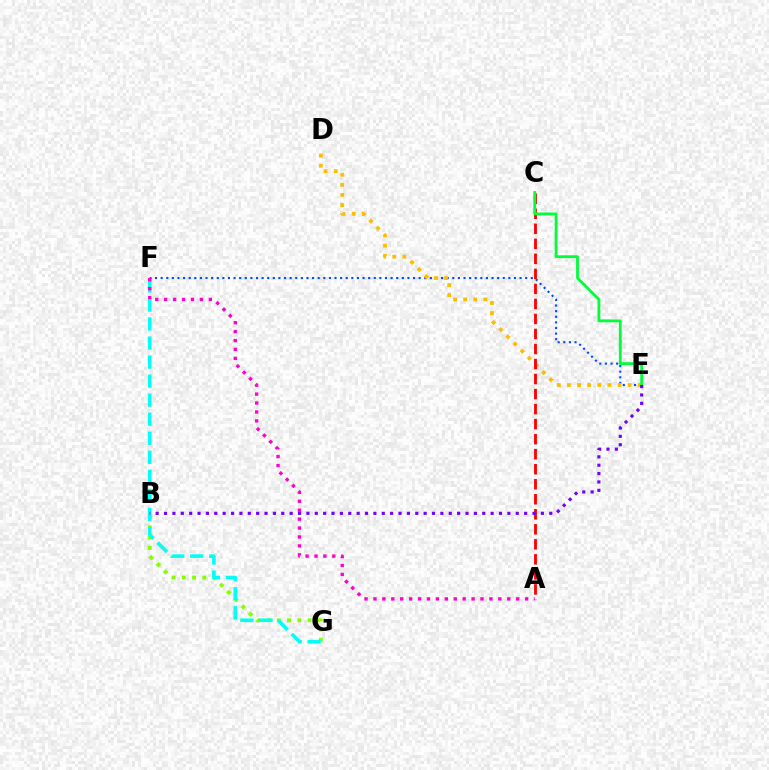{('B', 'G'): [{'color': '#84ff00', 'line_style': 'dotted', 'thickness': 2.78}], ('F', 'G'): [{'color': '#00fff6', 'line_style': 'dashed', 'thickness': 2.59}], ('E', 'F'): [{'color': '#004bff', 'line_style': 'dotted', 'thickness': 1.52}], ('A', 'F'): [{'color': '#ff00cf', 'line_style': 'dotted', 'thickness': 2.42}], ('D', 'E'): [{'color': '#ffbd00', 'line_style': 'dotted', 'thickness': 2.75}], ('A', 'C'): [{'color': '#ff0000', 'line_style': 'dashed', 'thickness': 2.04}], ('C', 'E'): [{'color': '#00ff39', 'line_style': 'solid', 'thickness': 2.02}], ('B', 'E'): [{'color': '#7200ff', 'line_style': 'dotted', 'thickness': 2.28}]}